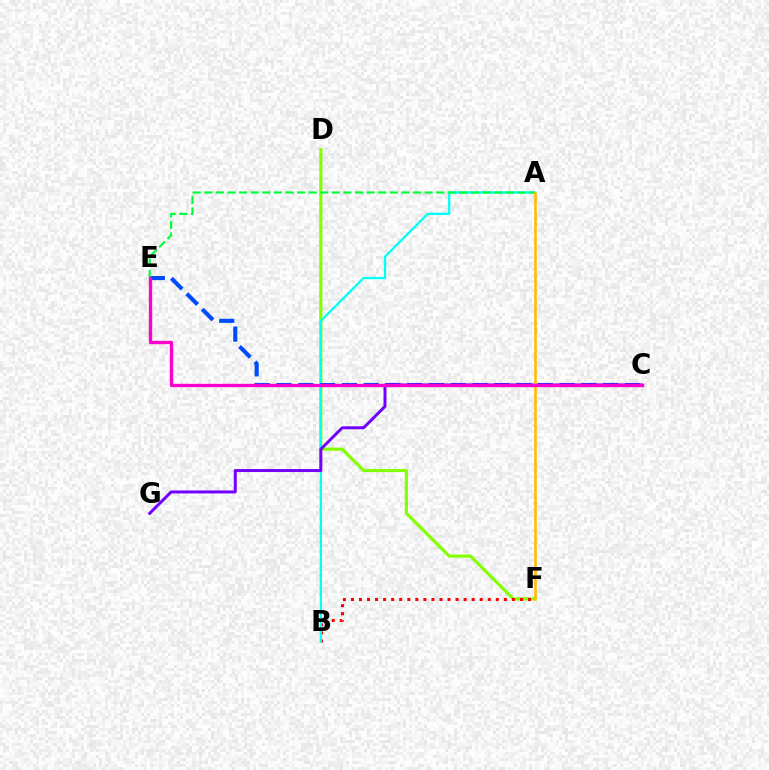{('D', 'F'): [{'color': '#84ff00', 'line_style': 'solid', 'thickness': 2.26}], ('B', 'F'): [{'color': '#ff0000', 'line_style': 'dotted', 'thickness': 2.19}], ('A', 'B'): [{'color': '#00fff6', 'line_style': 'solid', 'thickness': 1.63}], ('C', 'E'): [{'color': '#004bff', 'line_style': 'dashed', 'thickness': 2.96}, {'color': '#ff00cf', 'line_style': 'solid', 'thickness': 2.4}], ('C', 'G'): [{'color': '#7200ff', 'line_style': 'solid', 'thickness': 2.14}], ('A', 'E'): [{'color': '#00ff39', 'line_style': 'dashed', 'thickness': 1.58}], ('A', 'F'): [{'color': '#ffbd00', 'line_style': 'solid', 'thickness': 1.85}]}